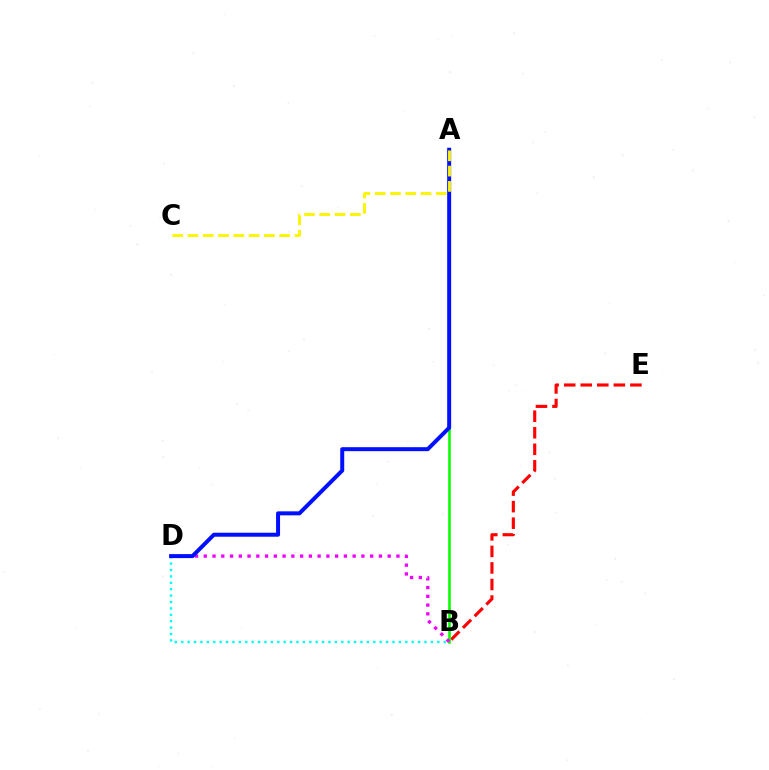{('B', 'D'): [{'color': '#00fff6', 'line_style': 'dotted', 'thickness': 1.74}, {'color': '#ee00ff', 'line_style': 'dotted', 'thickness': 2.38}], ('B', 'E'): [{'color': '#ff0000', 'line_style': 'dashed', 'thickness': 2.25}], ('A', 'B'): [{'color': '#08ff00', 'line_style': 'solid', 'thickness': 1.87}], ('A', 'D'): [{'color': '#0010ff', 'line_style': 'solid', 'thickness': 2.87}], ('A', 'C'): [{'color': '#fcf500', 'line_style': 'dashed', 'thickness': 2.08}]}